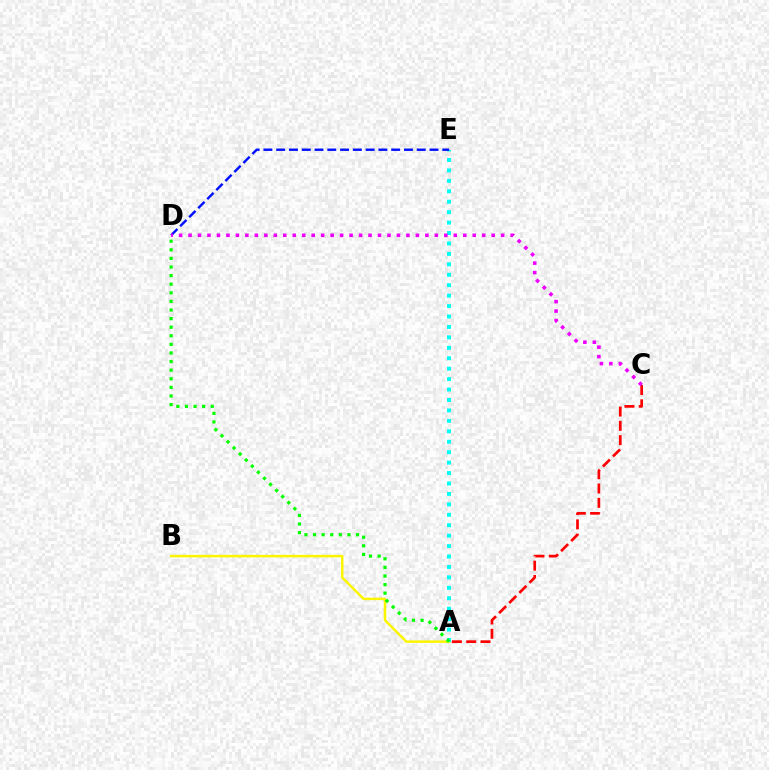{('A', 'B'): [{'color': '#fcf500', 'line_style': 'solid', 'thickness': 1.79}], ('A', 'E'): [{'color': '#00fff6', 'line_style': 'dotted', 'thickness': 2.84}], ('A', 'D'): [{'color': '#08ff00', 'line_style': 'dotted', 'thickness': 2.34}], ('A', 'C'): [{'color': '#ff0000', 'line_style': 'dashed', 'thickness': 1.94}], ('D', 'E'): [{'color': '#0010ff', 'line_style': 'dashed', 'thickness': 1.74}], ('C', 'D'): [{'color': '#ee00ff', 'line_style': 'dotted', 'thickness': 2.57}]}